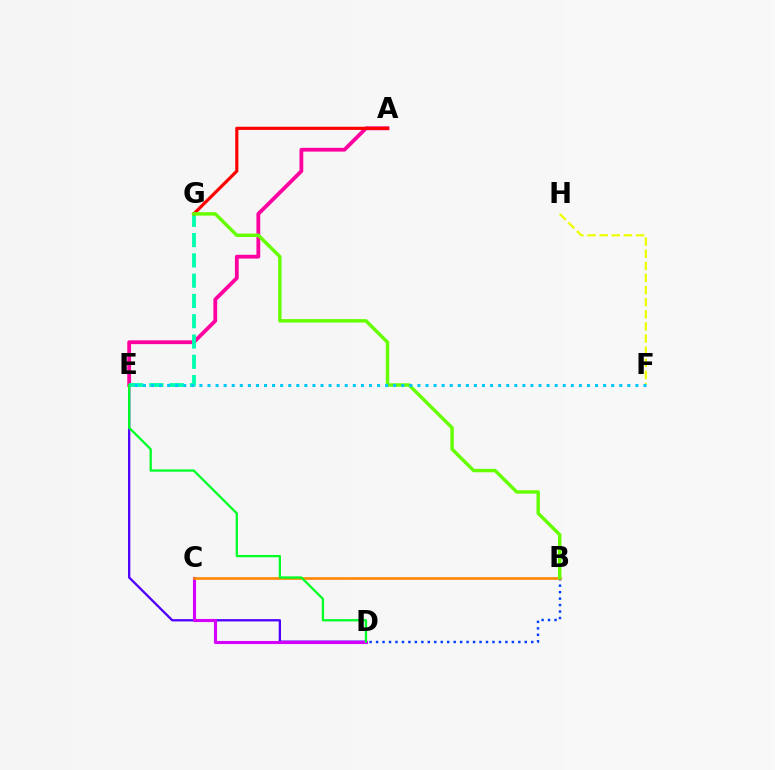{('D', 'E'): [{'color': '#4f00ff', 'line_style': 'solid', 'thickness': 1.65}, {'color': '#00ff27', 'line_style': 'solid', 'thickness': 1.64}], ('A', 'E'): [{'color': '#ff00a0', 'line_style': 'solid', 'thickness': 2.73}], ('E', 'G'): [{'color': '#00ffaf', 'line_style': 'dashed', 'thickness': 2.76}], ('B', 'D'): [{'color': '#003fff', 'line_style': 'dotted', 'thickness': 1.76}], ('A', 'G'): [{'color': '#ff0000', 'line_style': 'solid', 'thickness': 2.27}], ('C', 'D'): [{'color': '#d600ff', 'line_style': 'solid', 'thickness': 2.24}], ('B', 'C'): [{'color': '#ff8800', 'line_style': 'solid', 'thickness': 1.89}], ('F', 'H'): [{'color': '#eeff00', 'line_style': 'dashed', 'thickness': 1.65}], ('B', 'G'): [{'color': '#66ff00', 'line_style': 'solid', 'thickness': 2.47}], ('E', 'F'): [{'color': '#00c7ff', 'line_style': 'dotted', 'thickness': 2.19}]}